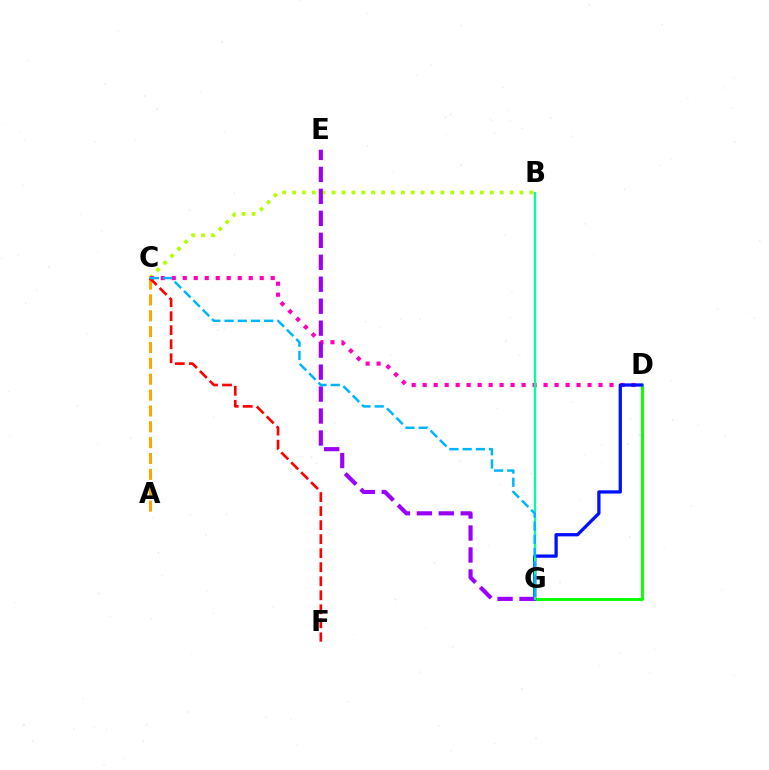{('B', 'C'): [{'color': '#b3ff00', 'line_style': 'dotted', 'thickness': 2.69}], ('A', 'C'): [{'color': '#ffa500', 'line_style': 'dashed', 'thickness': 2.15}], ('C', 'D'): [{'color': '#ff00bd', 'line_style': 'dotted', 'thickness': 2.99}], ('D', 'G'): [{'color': '#08ff00', 'line_style': 'solid', 'thickness': 2.09}, {'color': '#0010ff', 'line_style': 'solid', 'thickness': 2.35}], ('E', 'G'): [{'color': '#9b00ff', 'line_style': 'dashed', 'thickness': 2.98}], ('B', 'G'): [{'color': '#00ff9d', 'line_style': 'solid', 'thickness': 1.6}], ('C', 'F'): [{'color': '#ff0000', 'line_style': 'dashed', 'thickness': 1.91}], ('C', 'G'): [{'color': '#00b5ff', 'line_style': 'dashed', 'thickness': 1.79}]}